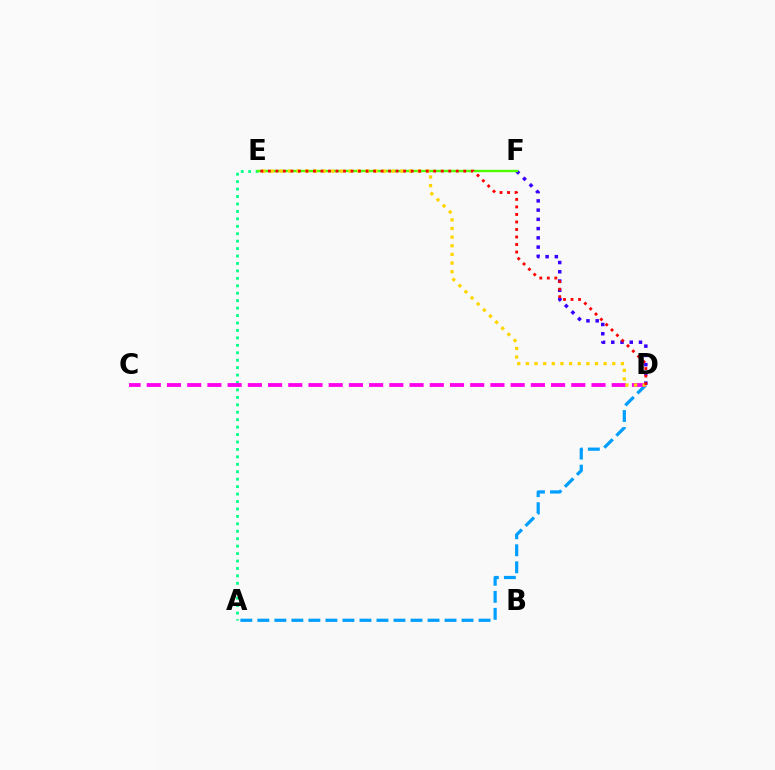{('A', 'D'): [{'color': '#009eff', 'line_style': 'dashed', 'thickness': 2.31}], ('D', 'F'): [{'color': '#3700ff', 'line_style': 'dotted', 'thickness': 2.51}], ('A', 'E'): [{'color': '#00ff86', 'line_style': 'dotted', 'thickness': 2.02}], ('C', 'D'): [{'color': '#ff00ed', 'line_style': 'dashed', 'thickness': 2.75}], ('E', 'F'): [{'color': '#4fff00', 'line_style': 'solid', 'thickness': 1.72}], ('D', 'E'): [{'color': '#ffd500', 'line_style': 'dotted', 'thickness': 2.35}, {'color': '#ff0000', 'line_style': 'dotted', 'thickness': 2.04}]}